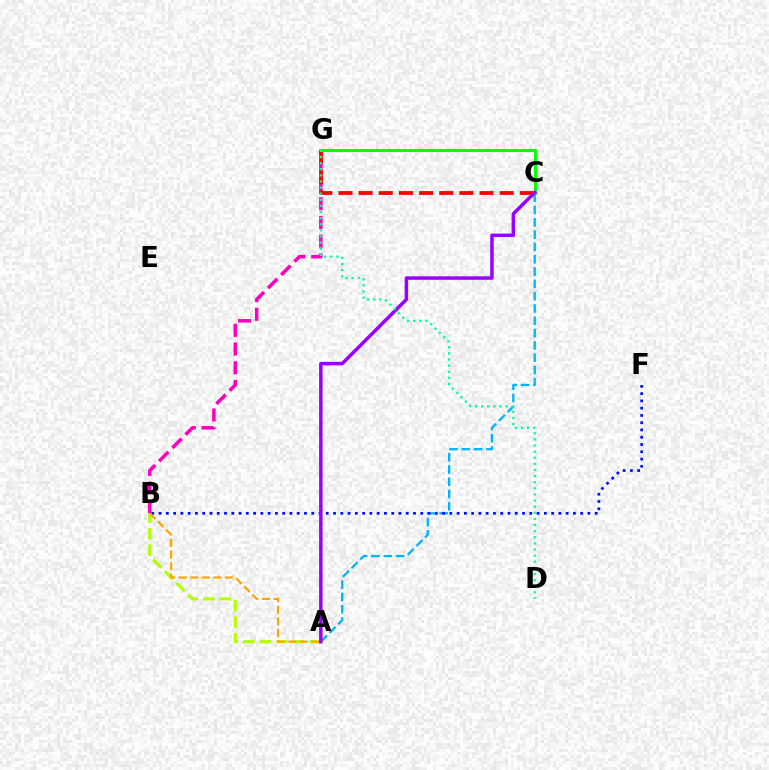{('B', 'G'): [{'color': '#ff00bd', 'line_style': 'dashed', 'thickness': 2.54}], ('C', 'G'): [{'color': '#ff0000', 'line_style': 'dashed', 'thickness': 2.74}, {'color': '#08ff00', 'line_style': 'solid', 'thickness': 2.2}], ('A', 'C'): [{'color': '#00b5ff', 'line_style': 'dashed', 'thickness': 1.67}, {'color': '#9b00ff', 'line_style': 'solid', 'thickness': 2.51}], ('A', 'B'): [{'color': '#b3ff00', 'line_style': 'dashed', 'thickness': 2.25}, {'color': '#ffa500', 'line_style': 'dashed', 'thickness': 1.56}], ('B', 'F'): [{'color': '#0010ff', 'line_style': 'dotted', 'thickness': 1.97}], ('D', 'G'): [{'color': '#00ff9d', 'line_style': 'dotted', 'thickness': 1.66}]}